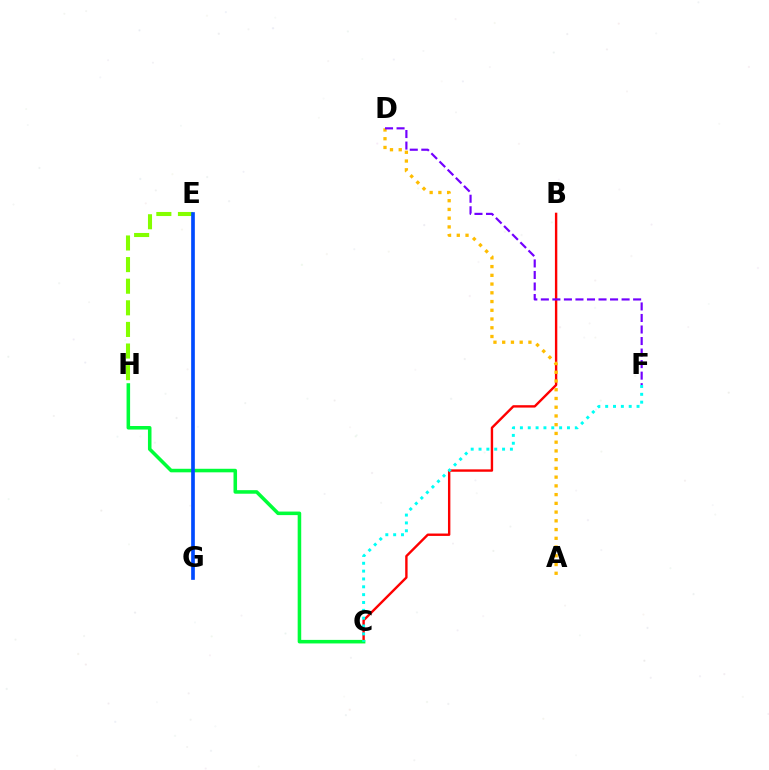{('B', 'C'): [{'color': '#ff0000', 'line_style': 'solid', 'thickness': 1.72}], ('C', 'H'): [{'color': '#00ff39', 'line_style': 'solid', 'thickness': 2.55}], ('A', 'D'): [{'color': '#ffbd00', 'line_style': 'dotted', 'thickness': 2.37}], ('D', 'F'): [{'color': '#7200ff', 'line_style': 'dashed', 'thickness': 1.57}], ('E', 'G'): [{'color': '#ff00cf', 'line_style': 'solid', 'thickness': 1.52}, {'color': '#004bff', 'line_style': 'solid', 'thickness': 2.64}], ('E', 'H'): [{'color': '#84ff00', 'line_style': 'dashed', 'thickness': 2.94}], ('C', 'F'): [{'color': '#00fff6', 'line_style': 'dotted', 'thickness': 2.13}]}